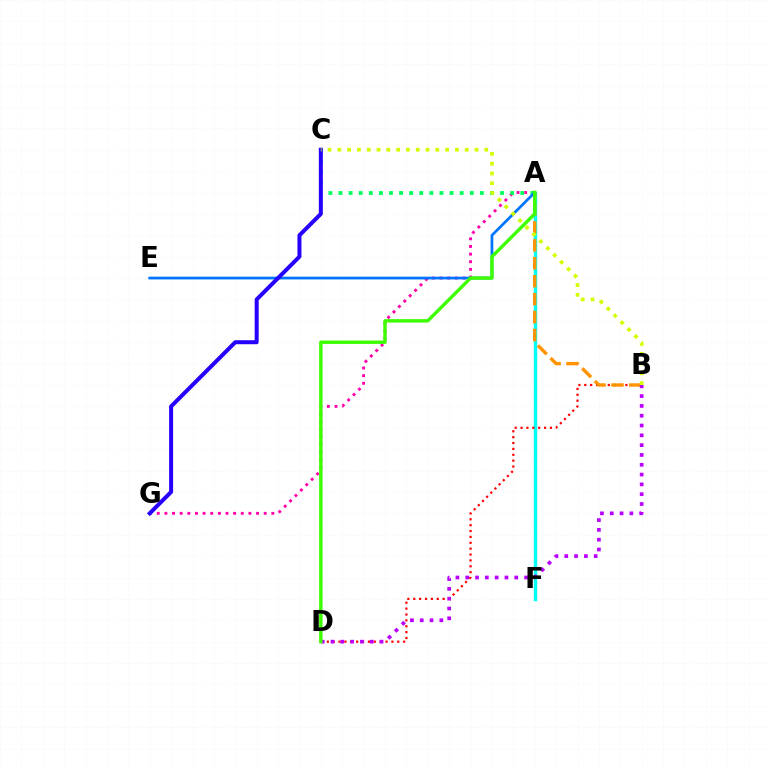{('A', 'G'): [{'color': '#ff00ac', 'line_style': 'dotted', 'thickness': 2.07}], ('A', 'F'): [{'color': '#00fff6', 'line_style': 'solid', 'thickness': 2.48}], ('B', 'D'): [{'color': '#ff0000', 'line_style': 'dotted', 'thickness': 1.6}, {'color': '#b900ff', 'line_style': 'dotted', 'thickness': 2.67}], ('A', 'C'): [{'color': '#00ff5c', 'line_style': 'dotted', 'thickness': 2.74}], ('A', 'E'): [{'color': '#0074ff', 'line_style': 'solid', 'thickness': 1.97}], ('A', 'B'): [{'color': '#ff9400', 'line_style': 'dashed', 'thickness': 2.44}], ('A', 'D'): [{'color': '#3dff00', 'line_style': 'solid', 'thickness': 2.47}], ('C', 'G'): [{'color': '#2500ff', 'line_style': 'solid', 'thickness': 2.88}], ('B', 'C'): [{'color': '#d1ff00', 'line_style': 'dotted', 'thickness': 2.66}]}